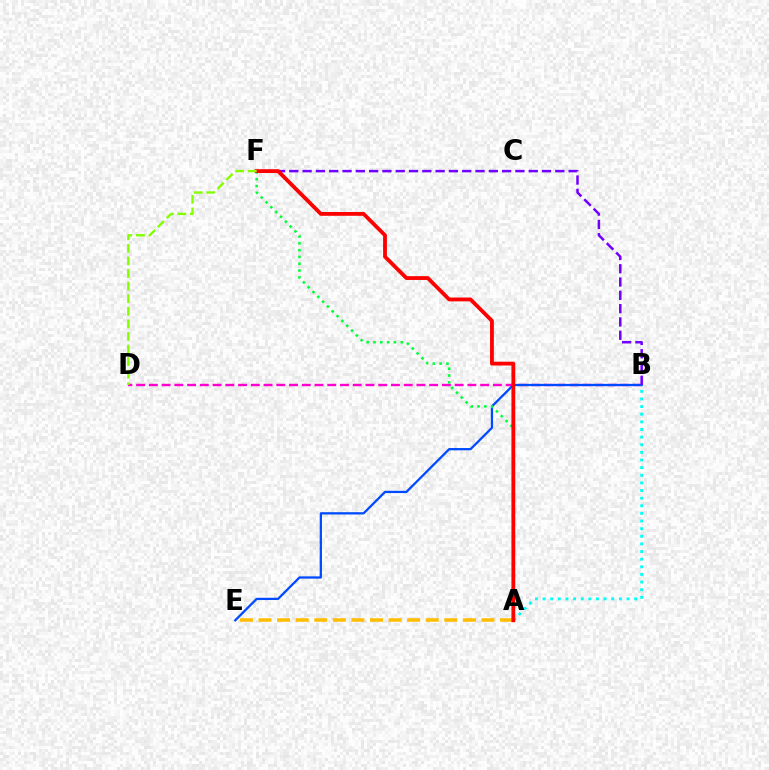{('B', 'D'): [{'color': '#ff00cf', 'line_style': 'dashed', 'thickness': 1.73}], ('B', 'E'): [{'color': '#004bff', 'line_style': 'solid', 'thickness': 1.64}], ('A', 'E'): [{'color': '#ffbd00', 'line_style': 'dashed', 'thickness': 2.52}], ('B', 'F'): [{'color': '#7200ff', 'line_style': 'dashed', 'thickness': 1.81}], ('A', 'B'): [{'color': '#00fff6', 'line_style': 'dotted', 'thickness': 2.07}], ('A', 'F'): [{'color': '#00ff39', 'line_style': 'dotted', 'thickness': 1.85}, {'color': '#ff0000', 'line_style': 'solid', 'thickness': 2.75}], ('D', 'F'): [{'color': '#84ff00', 'line_style': 'dashed', 'thickness': 1.71}]}